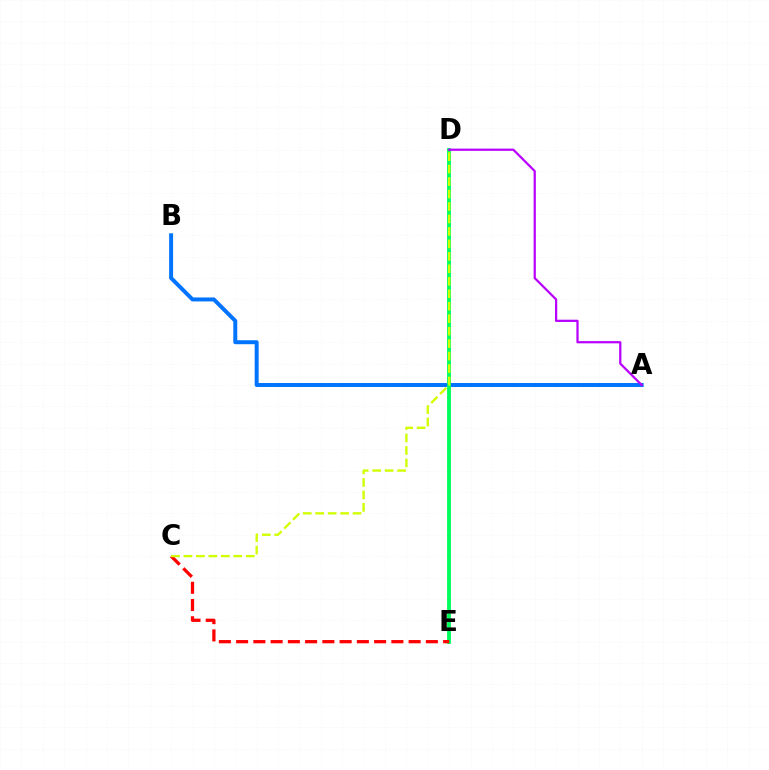{('A', 'B'): [{'color': '#0074ff', 'line_style': 'solid', 'thickness': 2.86}], ('D', 'E'): [{'color': '#00ff5c', 'line_style': 'solid', 'thickness': 2.77}], ('C', 'E'): [{'color': '#ff0000', 'line_style': 'dashed', 'thickness': 2.34}], ('A', 'D'): [{'color': '#b900ff', 'line_style': 'solid', 'thickness': 1.61}], ('C', 'D'): [{'color': '#d1ff00', 'line_style': 'dashed', 'thickness': 1.69}]}